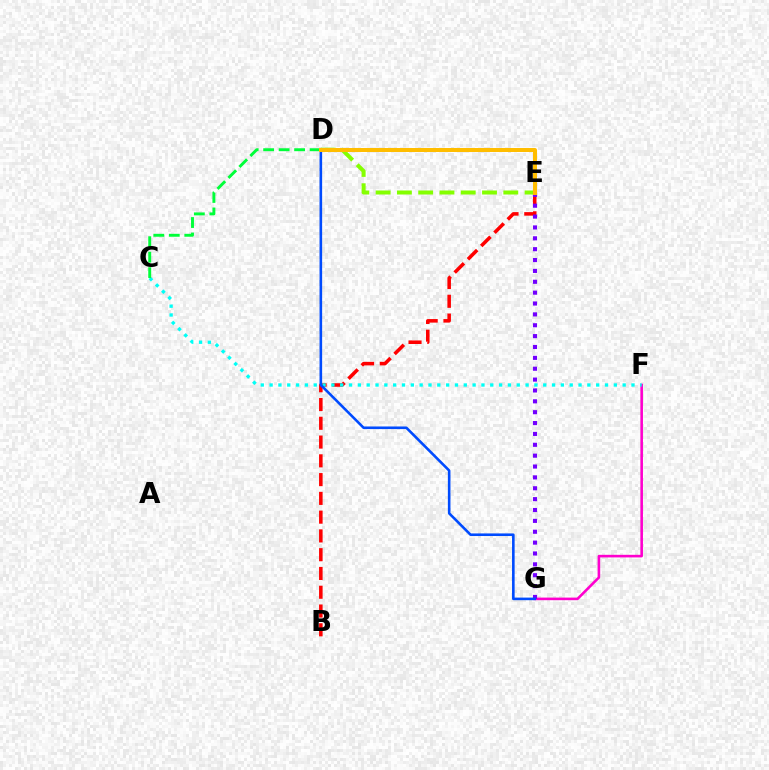{('B', 'E'): [{'color': '#ff0000', 'line_style': 'dashed', 'thickness': 2.55}], ('D', 'E'): [{'color': '#84ff00', 'line_style': 'dashed', 'thickness': 2.89}, {'color': '#ffbd00', 'line_style': 'solid', 'thickness': 2.87}], ('F', 'G'): [{'color': '#ff00cf', 'line_style': 'solid', 'thickness': 1.87}], ('E', 'G'): [{'color': '#7200ff', 'line_style': 'dotted', 'thickness': 2.95}], ('C', 'F'): [{'color': '#00fff6', 'line_style': 'dotted', 'thickness': 2.4}], ('C', 'D'): [{'color': '#00ff39', 'line_style': 'dashed', 'thickness': 2.1}], ('D', 'G'): [{'color': '#004bff', 'line_style': 'solid', 'thickness': 1.87}]}